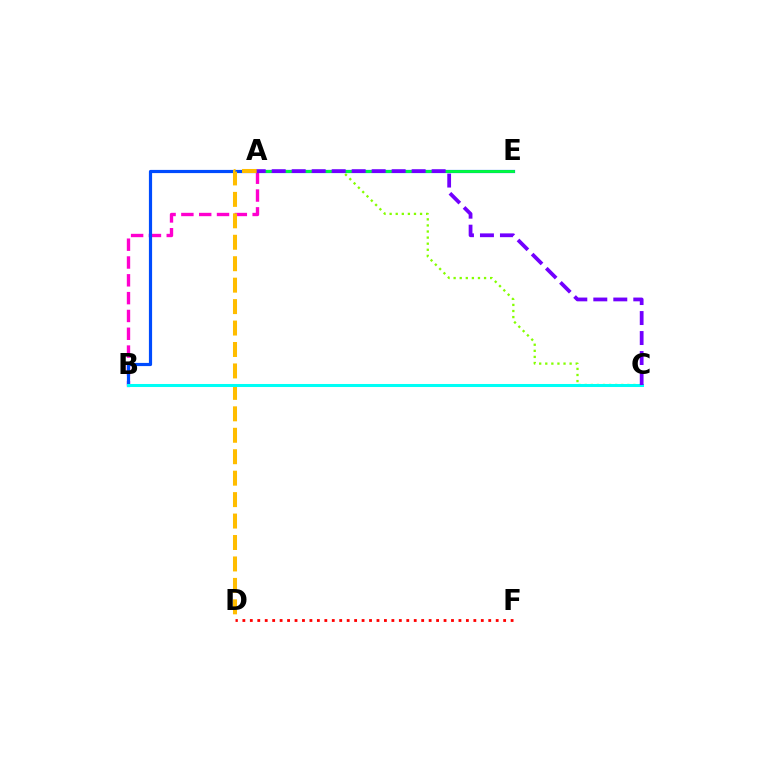{('A', 'B'): [{'color': '#ff00cf', 'line_style': 'dashed', 'thickness': 2.42}], ('B', 'E'): [{'color': '#004bff', 'line_style': 'solid', 'thickness': 2.3}], ('A', 'C'): [{'color': '#84ff00', 'line_style': 'dotted', 'thickness': 1.65}, {'color': '#7200ff', 'line_style': 'dashed', 'thickness': 2.72}], ('D', 'F'): [{'color': '#ff0000', 'line_style': 'dotted', 'thickness': 2.02}], ('A', 'E'): [{'color': '#00ff39', 'line_style': 'solid', 'thickness': 2.0}], ('A', 'D'): [{'color': '#ffbd00', 'line_style': 'dashed', 'thickness': 2.91}], ('B', 'C'): [{'color': '#00fff6', 'line_style': 'solid', 'thickness': 2.18}]}